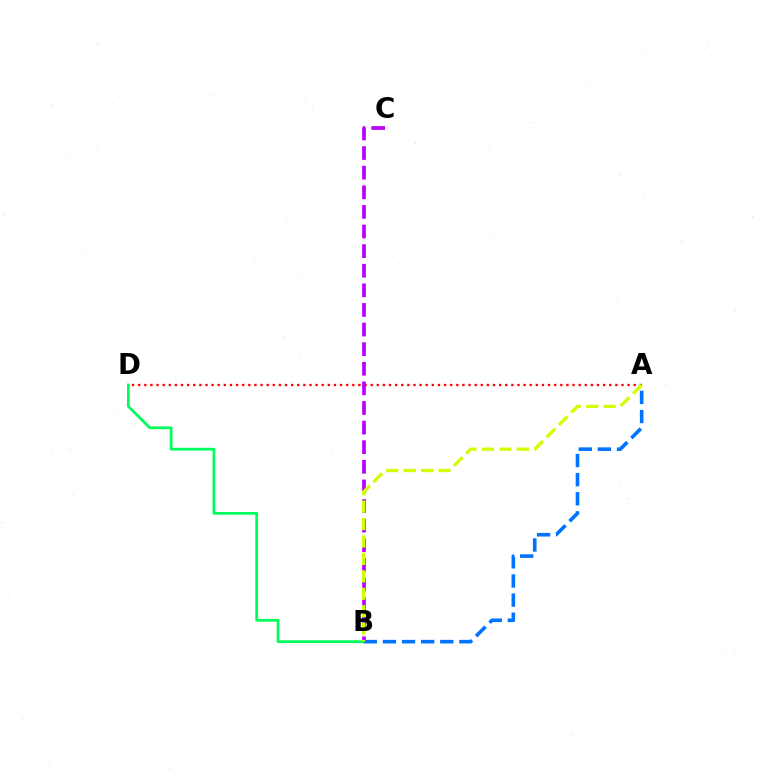{('A', 'D'): [{'color': '#ff0000', 'line_style': 'dotted', 'thickness': 1.66}], ('B', 'C'): [{'color': '#b900ff', 'line_style': 'dashed', 'thickness': 2.66}], ('B', 'D'): [{'color': '#00ff5c', 'line_style': 'solid', 'thickness': 1.98}], ('A', 'B'): [{'color': '#0074ff', 'line_style': 'dashed', 'thickness': 2.6}, {'color': '#d1ff00', 'line_style': 'dashed', 'thickness': 2.37}]}